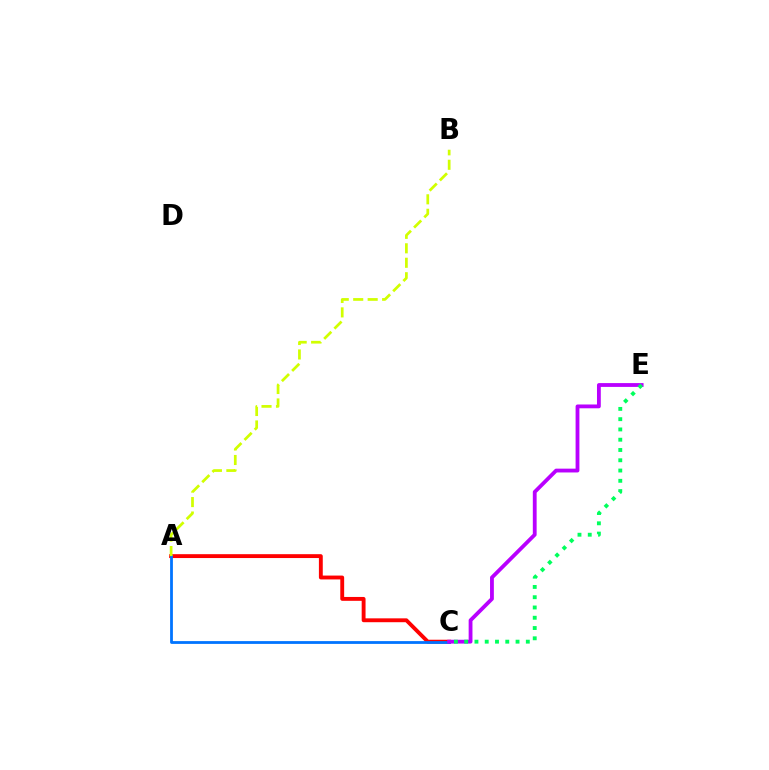{('A', 'C'): [{'color': '#ff0000', 'line_style': 'solid', 'thickness': 2.78}, {'color': '#0074ff', 'line_style': 'solid', 'thickness': 2.01}], ('C', 'E'): [{'color': '#b900ff', 'line_style': 'solid', 'thickness': 2.74}, {'color': '#00ff5c', 'line_style': 'dotted', 'thickness': 2.79}], ('A', 'B'): [{'color': '#d1ff00', 'line_style': 'dashed', 'thickness': 1.96}]}